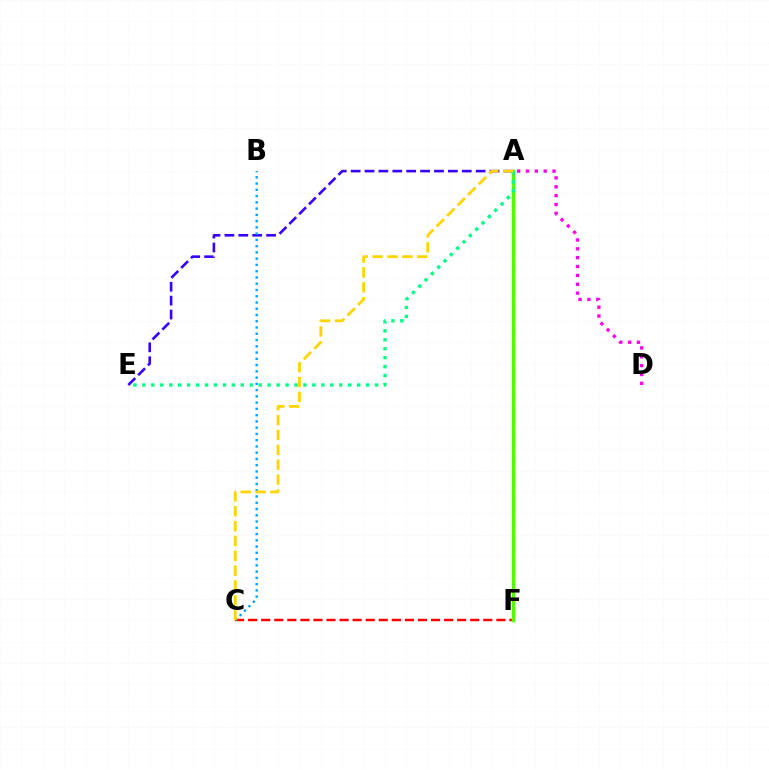{('A', 'D'): [{'color': '#ff00ed', 'line_style': 'dotted', 'thickness': 2.41}], ('C', 'F'): [{'color': '#ff0000', 'line_style': 'dashed', 'thickness': 1.77}], ('A', 'E'): [{'color': '#3700ff', 'line_style': 'dashed', 'thickness': 1.89}, {'color': '#00ff86', 'line_style': 'dotted', 'thickness': 2.43}], ('A', 'F'): [{'color': '#4fff00', 'line_style': 'solid', 'thickness': 2.5}], ('B', 'C'): [{'color': '#009eff', 'line_style': 'dotted', 'thickness': 1.7}], ('A', 'C'): [{'color': '#ffd500', 'line_style': 'dashed', 'thickness': 2.02}]}